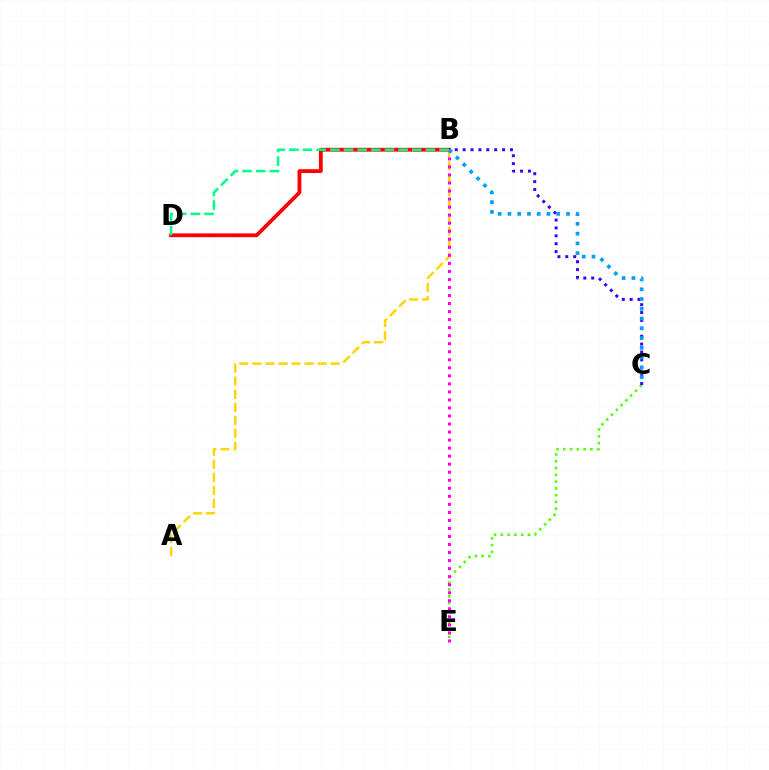{('A', 'B'): [{'color': '#ffd500', 'line_style': 'dashed', 'thickness': 1.77}], ('C', 'E'): [{'color': '#4fff00', 'line_style': 'dotted', 'thickness': 1.84}], ('B', 'D'): [{'color': '#ff0000', 'line_style': 'solid', 'thickness': 2.74}, {'color': '#00ff86', 'line_style': 'dashed', 'thickness': 1.85}], ('B', 'C'): [{'color': '#3700ff', 'line_style': 'dotted', 'thickness': 2.14}, {'color': '#009eff', 'line_style': 'dotted', 'thickness': 2.65}], ('B', 'E'): [{'color': '#ff00ed', 'line_style': 'dotted', 'thickness': 2.18}]}